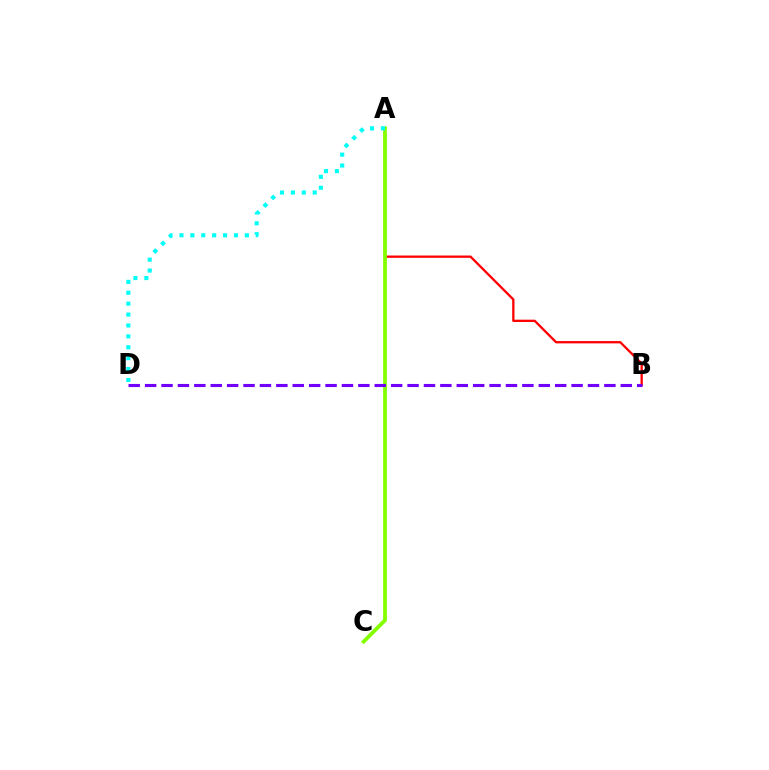{('A', 'B'): [{'color': '#ff0000', 'line_style': 'solid', 'thickness': 1.66}], ('A', 'C'): [{'color': '#84ff00', 'line_style': 'solid', 'thickness': 2.73}], ('A', 'D'): [{'color': '#00fff6', 'line_style': 'dotted', 'thickness': 2.96}], ('B', 'D'): [{'color': '#7200ff', 'line_style': 'dashed', 'thickness': 2.23}]}